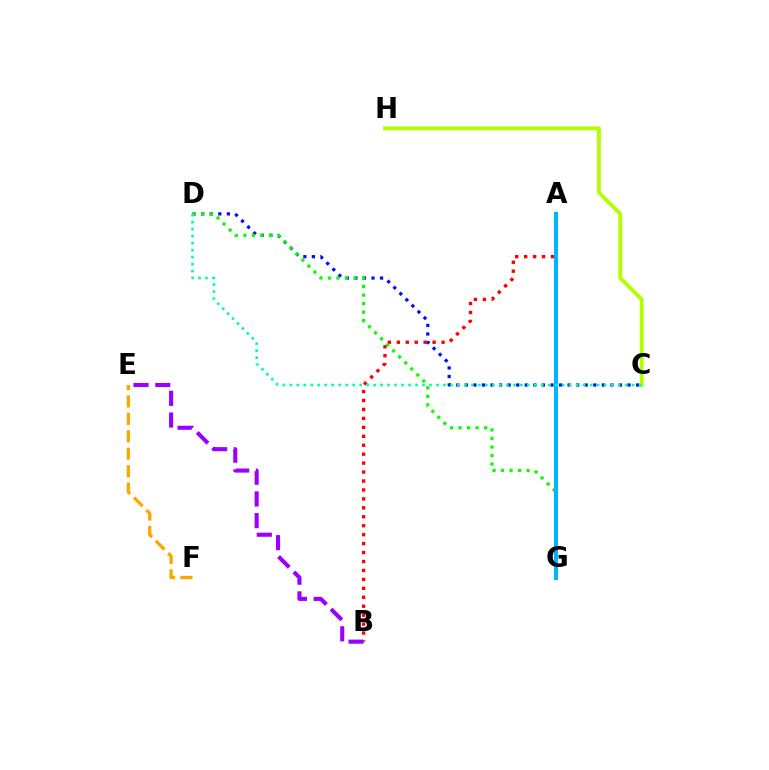{('C', 'D'): [{'color': '#0010ff', 'line_style': 'dotted', 'thickness': 2.33}, {'color': '#00ff9d', 'line_style': 'dotted', 'thickness': 1.9}], ('A', 'G'): [{'color': '#ff00bd', 'line_style': 'dotted', 'thickness': 1.85}, {'color': '#00b5ff', 'line_style': 'solid', 'thickness': 2.9}], ('E', 'F'): [{'color': '#ffa500', 'line_style': 'dashed', 'thickness': 2.37}], ('C', 'H'): [{'color': '#b3ff00', 'line_style': 'solid', 'thickness': 2.79}], ('A', 'B'): [{'color': '#ff0000', 'line_style': 'dotted', 'thickness': 2.43}], ('D', 'G'): [{'color': '#08ff00', 'line_style': 'dotted', 'thickness': 2.32}], ('B', 'E'): [{'color': '#9b00ff', 'line_style': 'dashed', 'thickness': 2.95}]}